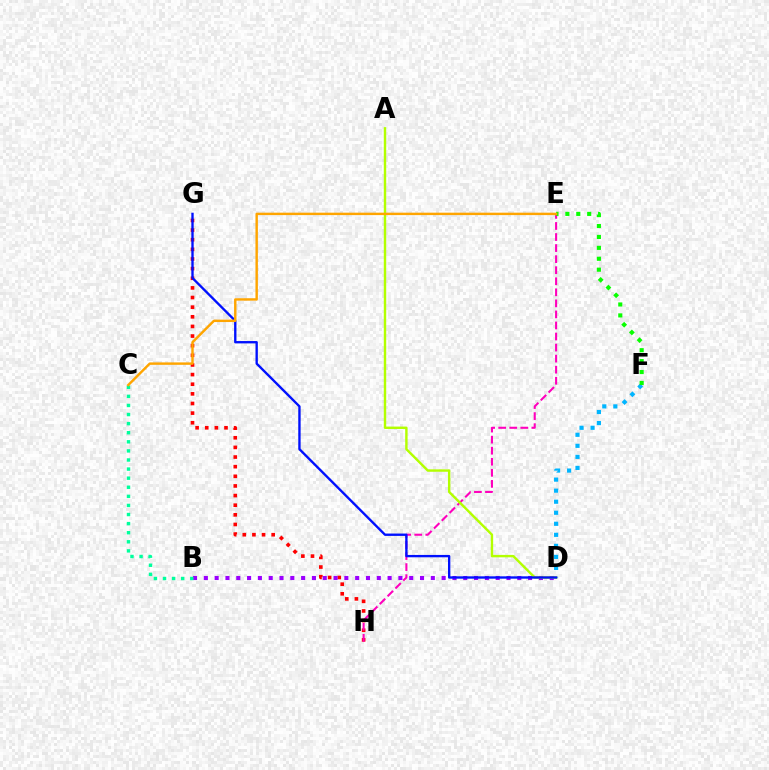{('G', 'H'): [{'color': '#ff0000', 'line_style': 'dotted', 'thickness': 2.62}], ('B', 'D'): [{'color': '#9b00ff', 'line_style': 'dotted', 'thickness': 2.94}], ('B', 'C'): [{'color': '#00ff9d', 'line_style': 'dotted', 'thickness': 2.47}], ('E', 'H'): [{'color': '#ff00bd', 'line_style': 'dashed', 'thickness': 1.5}], ('A', 'D'): [{'color': '#b3ff00', 'line_style': 'solid', 'thickness': 1.74}], ('D', 'F'): [{'color': '#00b5ff', 'line_style': 'dotted', 'thickness': 3.0}], ('D', 'G'): [{'color': '#0010ff', 'line_style': 'solid', 'thickness': 1.69}], ('E', 'F'): [{'color': '#08ff00', 'line_style': 'dotted', 'thickness': 2.97}], ('C', 'E'): [{'color': '#ffa500', 'line_style': 'solid', 'thickness': 1.74}]}